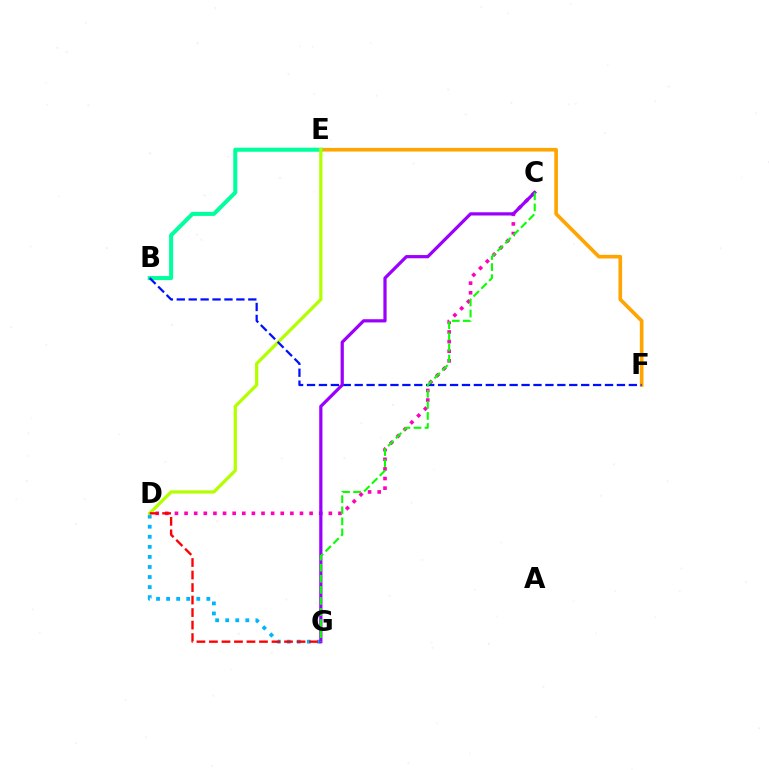{('D', 'G'): [{'color': '#00b5ff', 'line_style': 'dotted', 'thickness': 2.73}, {'color': '#ff0000', 'line_style': 'dashed', 'thickness': 1.7}], ('E', 'F'): [{'color': '#ffa500', 'line_style': 'solid', 'thickness': 2.62}], ('C', 'D'): [{'color': '#ff00bd', 'line_style': 'dotted', 'thickness': 2.61}], ('B', 'E'): [{'color': '#00ff9d', 'line_style': 'solid', 'thickness': 2.91}], ('D', 'E'): [{'color': '#b3ff00', 'line_style': 'solid', 'thickness': 2.34}], ('B', 'F'): [{'color': '#0010ff', 'line_style': 'dashed', 'thickness': 1.62}], ('C', 'G'): [{'color': '#9b00ff', 'line_style': 'solid', 'thickness': 2.32}, {'color': '#08ff00', 'line_style': 'dashed', 'thickness': 1.5}]}